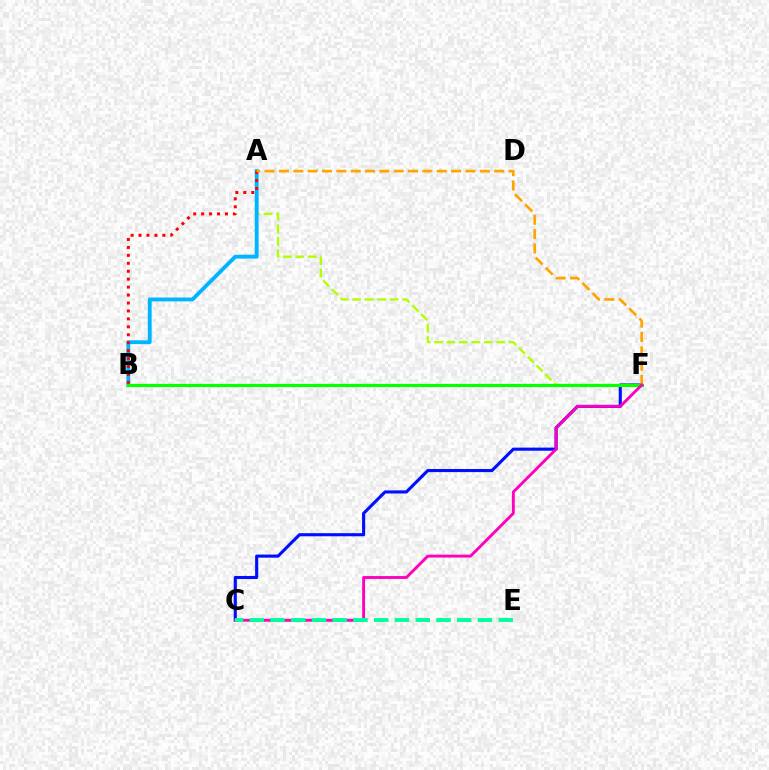{('A', 'F'): [{'color': '#b3ff00', 'line_style': 'dashed', 'thickness': 1.69}, {'color': '#ffa500', 'line_style': 'dashed', 'thickness': 1.95}], ('A', 'B'): [{'color': '#00b5ff', 'line_style': 'solid', 'thickness': 2.77}, {'color': '#ff0000', 'line_style': 'dotted', 'thickness': 2.16}], ('C', 'F'): [{'color': '#0010ff', 'line_style': 'solid', 'thickness': 2.24}, {'color': '#ff00bd', 'line_style': 'solid', 'thickness': 2.08}], ('B', 'F'): [{'color': '#9b00ff', 'line_style': 'dotted', 'thickness': 1.86}, {'color': '#08ff00', 'line_style': 'solid', 'thickness': 2.3}], ('C', 'E'): [{'color': '#00ff9d', 'line_style': 'dashed', 'thickness': 2.82}]}